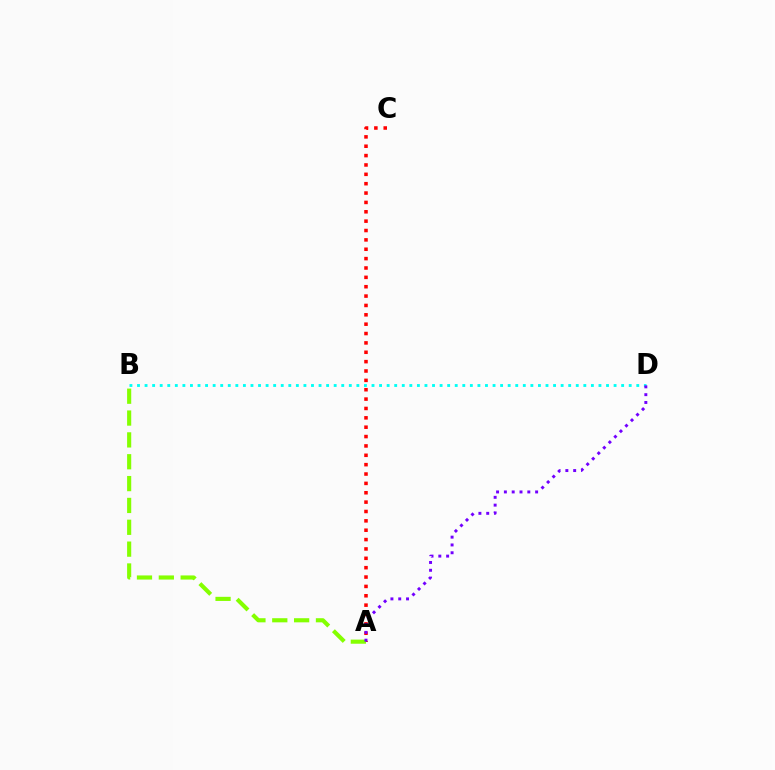{('B', 'D'): [{'color': '#00fff6', 'line_style': 'dotted', 'thickness': 2.06}], ('A', 'C'): [{'color': '#ff0000', 'line_style': 'dotted', 'thickness': 2.54}], ('A', 'B'): [{'color': '#84ff00', 'line_style': 'dashed', 'thickness': 2.97}], ('A', 'D'): [{'color': '#7200ff', 'line_style': 'dotted', 'thickness': 2.12}]}